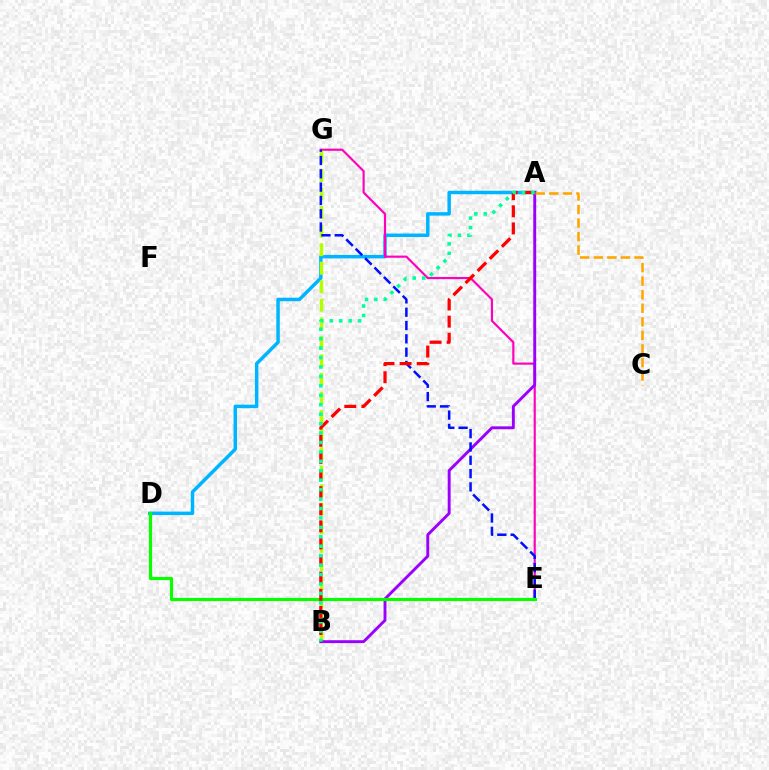{('A', 'D'): [{'color': '#00b5ff', 'line_style': 'solid', 'thickness': 2.51}], ('E', 'G'): [{'color': '#ff00bd', 'line_style': 'solid', 'thickness': 1.56}, {'color': '#0010ff', 'line_style': 'dashed', 'thickness': 1.81}], ('B', 'G'): [{'color': '#b3ff00', 'line_style': 'dashed', 'thickness': 2.52}], ('A', 'B'): [{'color': '#9b00ff', 'line_style': 'solid', 'thickness': 2.09}, {'color': '#ff0000', 'line_style': 'dashed', 'thickness': 2.32}, {'color': '#00ff9d', 'line_style': 'dotted', 'thickness': 2.56}], ('A', 'C'): [{'color': '#ffa500', 'line_style': 'dashed', 'thickness': 1.84}], ('D', 'E'): [{'color': '#08ff00', 'line_style': 'solid', 'thickness': 2.28}]}